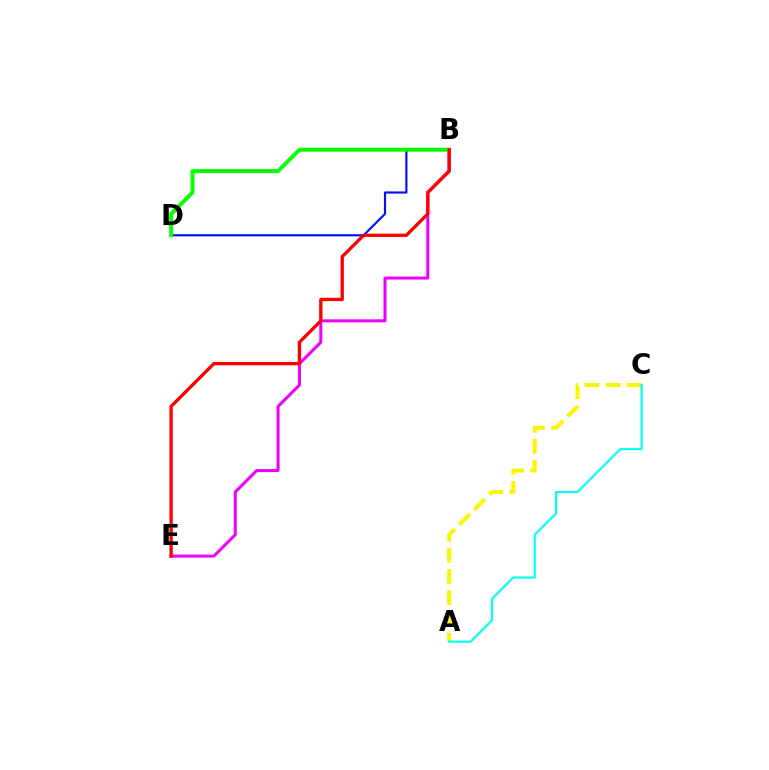{('B', 'D'): [{'color': '#0010ff', 'line_style': 'solid', 'thickness': 1.54}, {'color': '#08ff00', 'line_style': 'solid', 'thickness': 2.82}], ('B', 'E'): [{'color': '#ee00ff', 'line_style': 'solid', 'thickness': 2.18}, {'color': '#ff0000', 'line_style': 'solid', 'thickness': 2.39}], ('A', 'C'): [{'color': '#fcf500', 'line_style': 'dashed', 'thickness': 2.88}, {'color': '#00fff6', 'line_style': 'solid', 'thickness': 1.53}]}